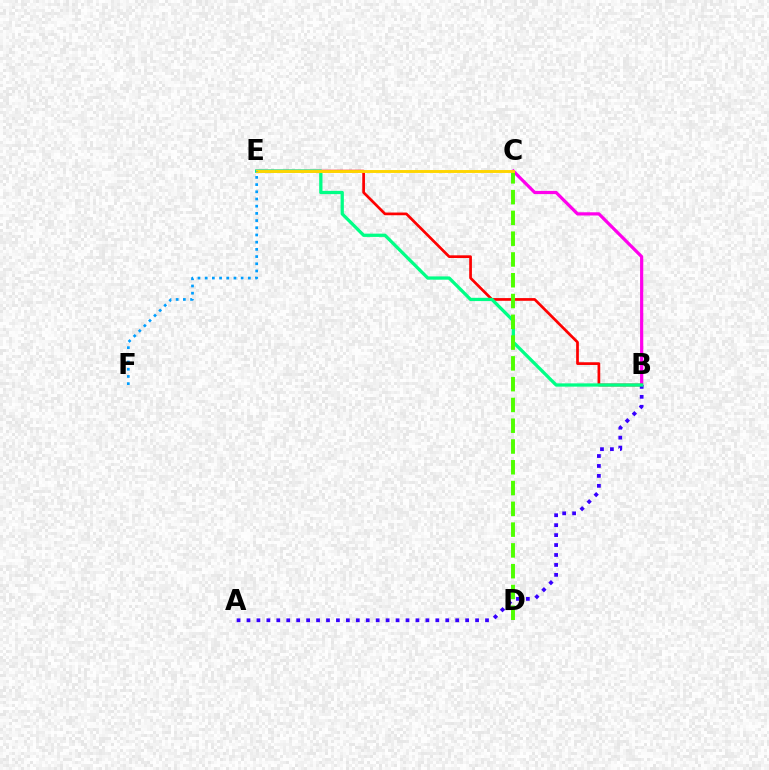{('B', 'C'): [{'color': '#ff00ed', 'line_style': 'solid', 'thickness': 2.31}], ('B', 'E'): [{'color': '#ff0000', 'line_style': 'solid', 'thickness': 1.95}, {'color': '#00ff86', 'line_style': 'solid', 'thickness': 2.36}], ('A', 'B'): [{'color': '#3700ff', 'line_style': 'dotted', 'thickness': 2.7}], ('C', 'D'): [{'color': '#4fff00', 'line_style': 'dashed', 'thickness': 2.82}], ('C', 'E'): [{'color': '#ffd500', 'line_style': 'solid', 'thickness': 2.1}], ('E', 'F'): [{'color': '#009eff', 'line_style': 'dotted', 'thickness': 1.96}]}